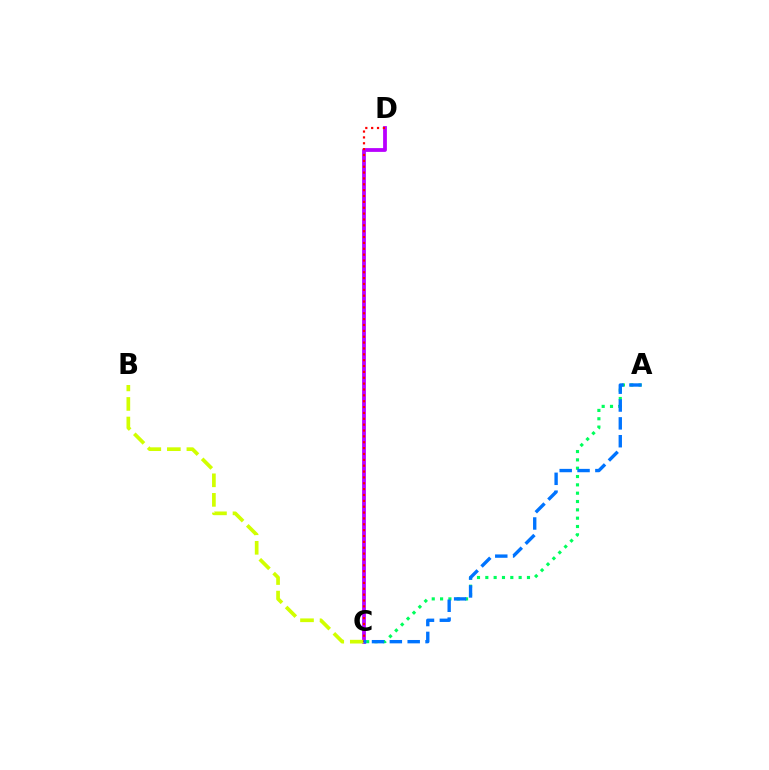{('C', 'D'): [{'color': '#b900ff', 'line_style': 'solid', 'thickness': 2.72}, {'color': '#ff0000', 'line_style': 'dotted', 'thickness': 1.59}], ('A', 'C'): [{'color': '#00ff5c', 'line_style': 'dotted', 'thickness': 2.26}, {'color': '#0074ff', 'line_style': 'dashed', 'thickness': 2.42}], ('B', 'C'): [{'color': '#d1ff00', 'line_style': 'dashed', 'thickness': 2.66}]}